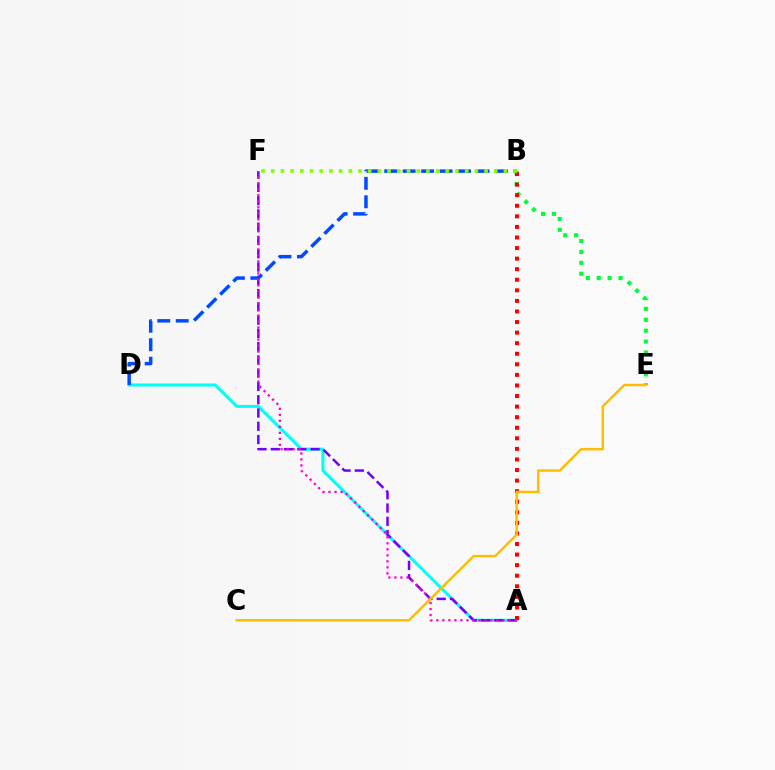{('A', 'D'): [{'color': '#00fff6', 'line_style': 'solid', 'thickness': 2.2}], ('A', 'F'): [{'color': '#7200ff', 'line_style': 'dashed', 'thickness': 1.8}, {'color': '#ff00cf', 'line_style': 'dotted', 'thickness': 1.63}], ('B', 'E'): [{'color': '#00ff39', 'line_style': 'dotted', 'thickness': 2.96}], ('A', 'B'): [{'color': '#ff0000', 'line_style': 'dotted', 'thickness': 2.87}], ('B', 'D'): [{'color': '#004bff', 'line_style': 'dashed', 'thickness': 2.51}], ('B', 'F'): [{'color': '#84ff00', 'line_style': 'dotted', 'thickness': 2.63}], ('C', 'E'): [{'color': '#ffbd00', 'line_style': 'solid', 'thickness': 1.77}]}